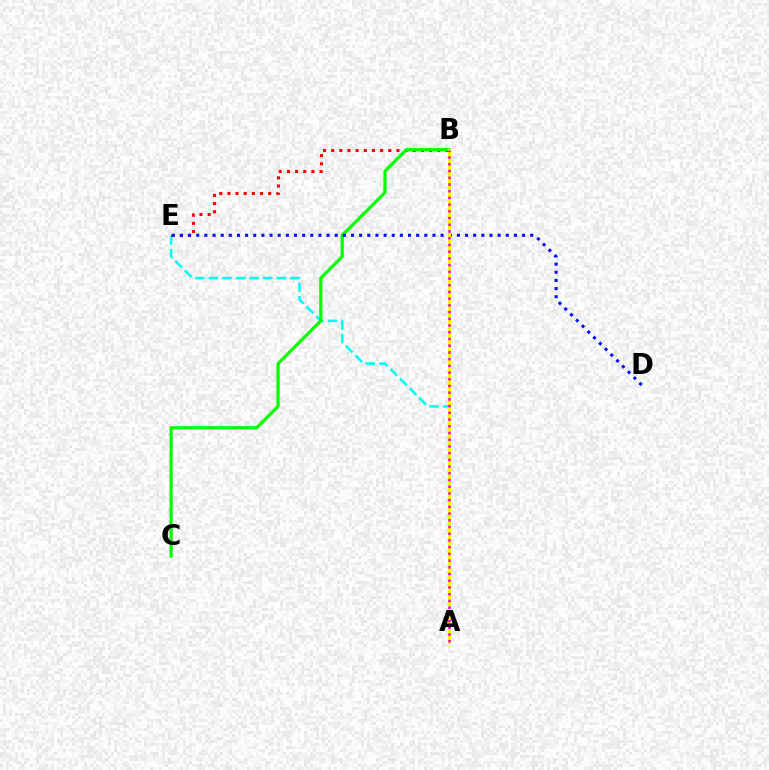{('A', 'E'): [{'color': '#00fff6', 'line_style': 'dashed', 'thickness': 1.84}], ('B', 'E'): [{'color': '#ff0000', 'line_style': 'dotted', 'thickness': 2.22}], ('B', 'C'): [{'color': '#08ff00', 'line_style': 'solid', 'thickness': 2.33}], ('D', 'E'): [{'color': '#0010ff', 'line_style': 'dotted', 'thickness': 2.21}], ('A', 'B'): [{'color': '#fcf500', 'line_style': 'solid', 'thickness': 2.16}, {'color': '#ee00ff', 'line_style': 'dotted', 'thickness': 1.82}]}